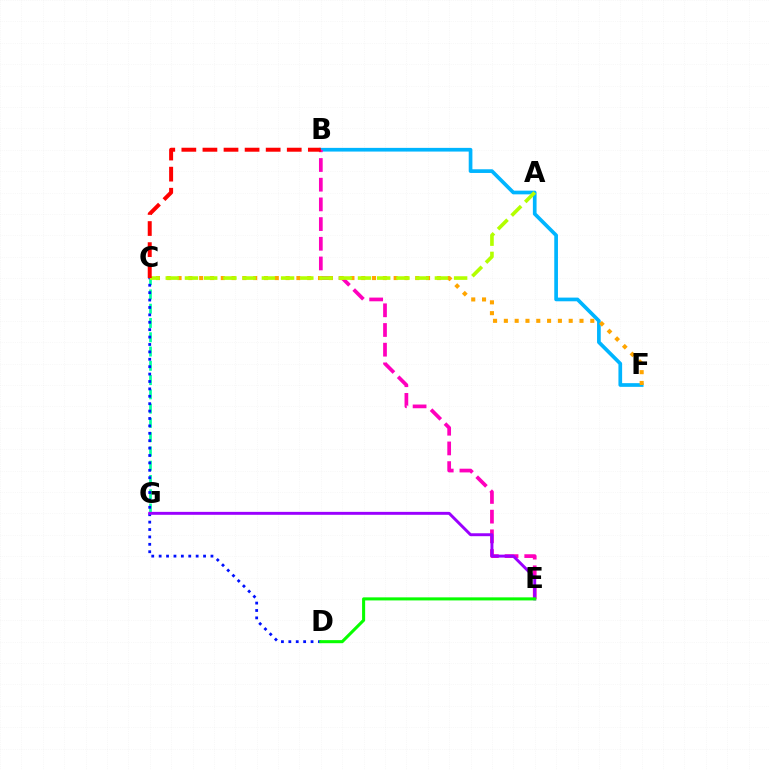{('C', 'G'): [{'color': '#00ff9d', 'line_style': 'dashed', 'thickness': 1.94}], ('B', 'F'): [{'color': '#00b5ff', 'line_style': 'solid', 'thickness': 2.66}], ('C', 'D'): [{'color': '#0010ff', 'line_style': 'dotted', 'thickness': 2.01}], ('B', 'E'): [{'color': '#ff00bd', 'line_style': 'dashed', 'thickness': 2.68}], ('C', 'F'): [{'color': '#ffa500', 'line_style': 'dotted', 'thickness': 2.94}], ('E', 'G'): [{'color': '#9b00ff', 'line_style': 'solid', 'thickness': 2.11}], ('A', 'C'): [{'color': '#b3ff00', 'line_style': 'dashed', 'thickness': 2.61}], ('D', 'E'): [{'color': '#08ff00', 'line_style': 'solid', 'thickness': 2.2}], ('B', 'C'): [{'color': '#ff0000', 'line_style': 'dashed', 'thickness': 2.86}]}